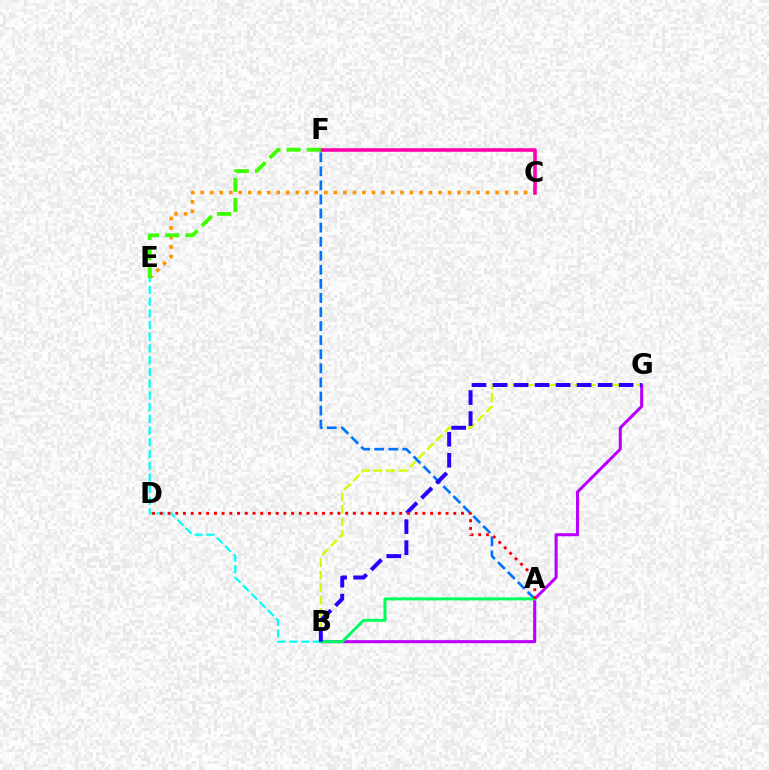{('C', 'E'): [{'color': '#ff9400', 'line_style': 'dotted', 'thickness': 2.58}], ('B', 'G'): [{'color': '#b900ff', 'line_style': 'solid', 'thickness': 2.2}, {'color': '#d1ff00', 'line_style': 'dashed', 'thickness': 1.69}, {'color': '#2500ff', 'line_style': 'dashed', 'thickness': 2.86}], ('B', 'E'): [{'color': '#00fff6', 'line_style': 'dashed', 'thickness': 1.59}], ('C', 'F'): [{'color': '#ff00ac', 'line_style': 'solid', 'thickness': 2.56}], ('A', 'F'): [{'color': '#0074ff', 'line_style': 'dashed', 'thickness': 1.91}], ('A', 'B'): [{'color': '#00ff5c', 'line_style': 'solid', 'thickness': 2.13}], ('E', 'F'): [{'color': '#3dff00', 'line_style': 'dashed', 'thickness': 2.75}], ('A', 'D'): [{'color': '#ff0000', 'line_style': 'dotted', 'thickness': 2.1}]}